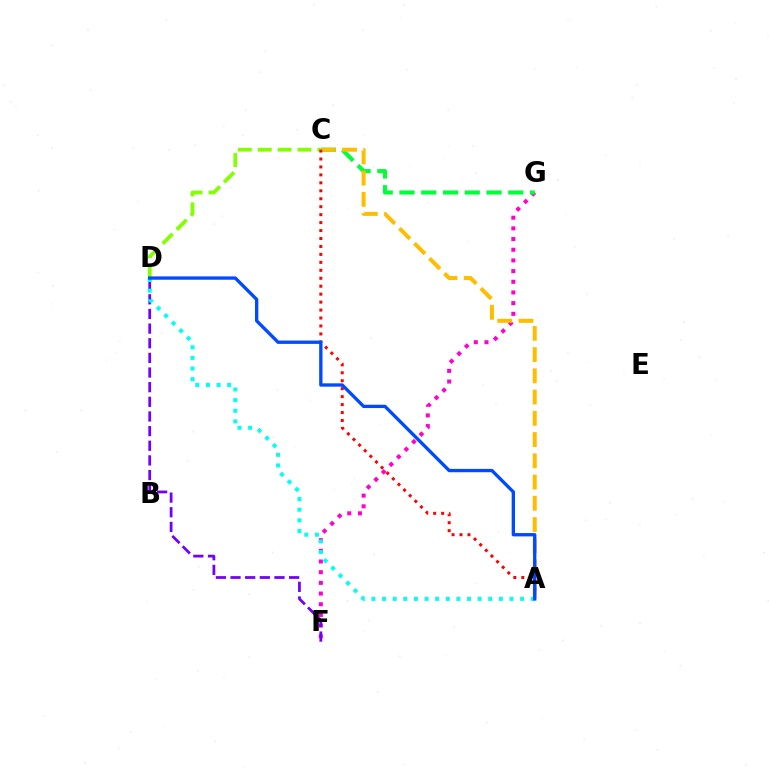{('F', 'G'): [{'color': '#ff00cf', 'line_style': 'dotted', 'thickness': 2.9}], ('C', 'D'): [{'color': '#84ff00', 'line_style': 'dashed', 'thickness': 2.7}], ('C', 'G'): [{'color': '#00ff39', 'line_style': 'dashed', 'thickness': 2.96}], ('A', 'C'): [{'color': '#ffbd00', 'line_style': 'dashed', 'thickness': 2.89}, {'color': '#ff0000', 'line_style': 'dotted', 'thickness': 2.16}], ('D', 'F'): [{'color': '#7200ff', 'line_style': 'dashed', 'thickness': 1.99}], ('A', 'D'): [{'color': '#00fff6', 'line_style': 'dotted', 'thickness': 2.89}, {'color': '#004bff', 'line_style': 'solid', 'thickness': 2.4}]}